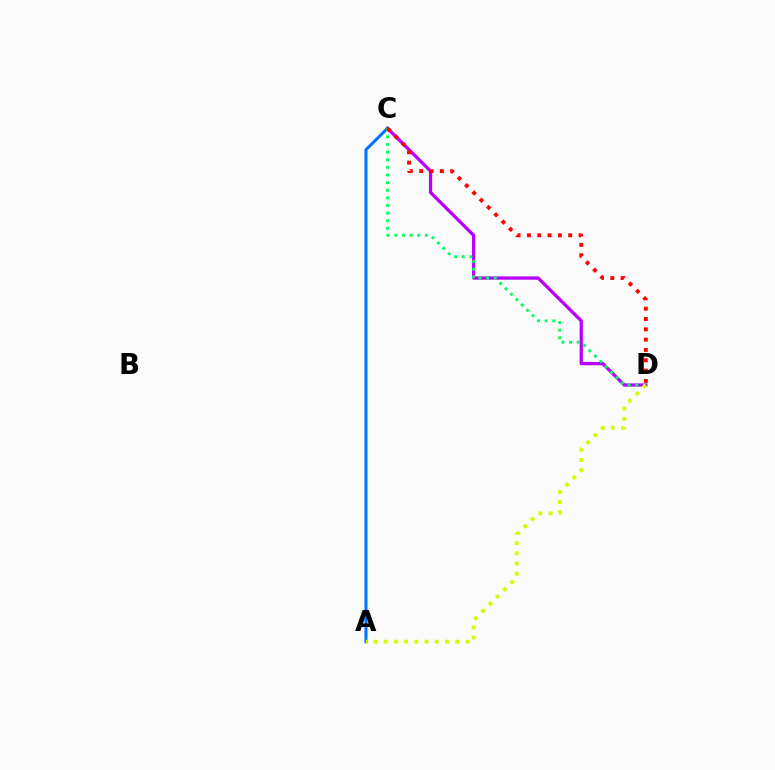{('C', 'D'): [{'color': '#b900ff', 'line_style': 'solid', 'thickness': 2.36}, {'color': '#00ff5c', 'line_style': 'dotted', 'thickness': 2.07}, {'color': '#ff0000', 'line_style': 'dotted', 'thickness': 2.8}], ('A', 'C'): [{'color': '#0074ff', 'line_style': 'solid', 'thickness': 2.2}], ('A', 'D'): [{'color': '#d1ff00', 'line_style': 'dotted', 'thickness': 2.78}]}